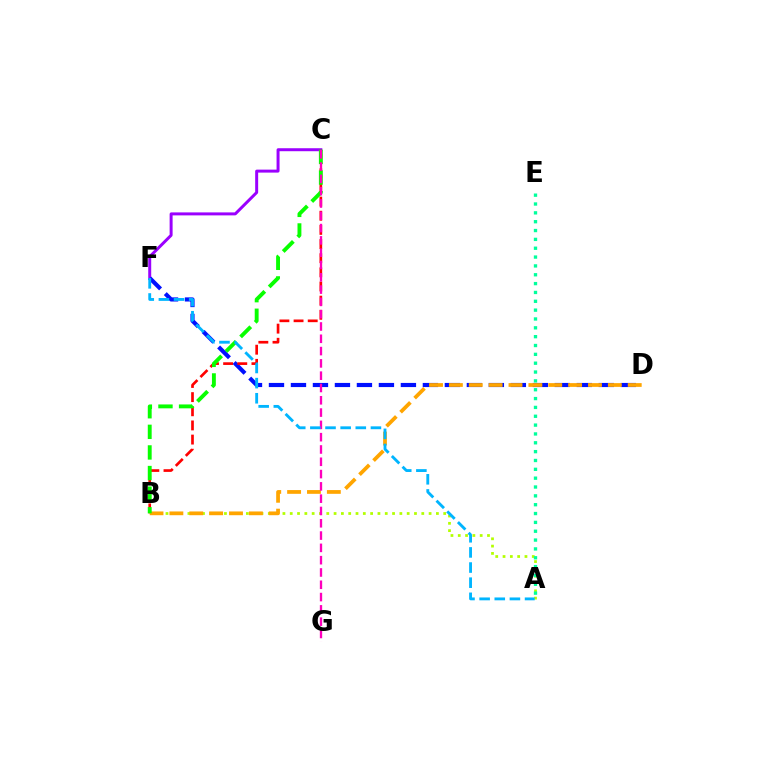{('C', 'F'): [{'color': '#9b00ff', 'line_style': 'solid', 'thickness': 2.15}], ('D', 'F'): [{'color': '#0010ff', 'line_style': 'dashed', 'thickness': 2.99}], ('A', 'B'): [{'color': '#b3ff00', 'line_style': 'dotted', 'thickness': 1.99}], ('B', 'C'): [{'color': '#ff0000', 'line_style': 'dashed', 'thickness': 1.92}, {'color': '#08ff00', 'line_style': 'dashed', 'thickness': 2.8}], ('B', 'D'): [{'color': '#ffa500', 'line_style': 'dashed', 'thickness': 2.7}], ('A', 'E'): [{'color': '#00ff9d', 'line_style': 'dotted', 'thickness': 2.4}], ('C', 'G'): [{'color': '#ff00bd', 'line_style': 'dashed', 'thickness': 1.67}], ('A', 'F'): [{'color': '#00b5ff', 'line_style': 'dashed', 'thickness': 2.06}]}